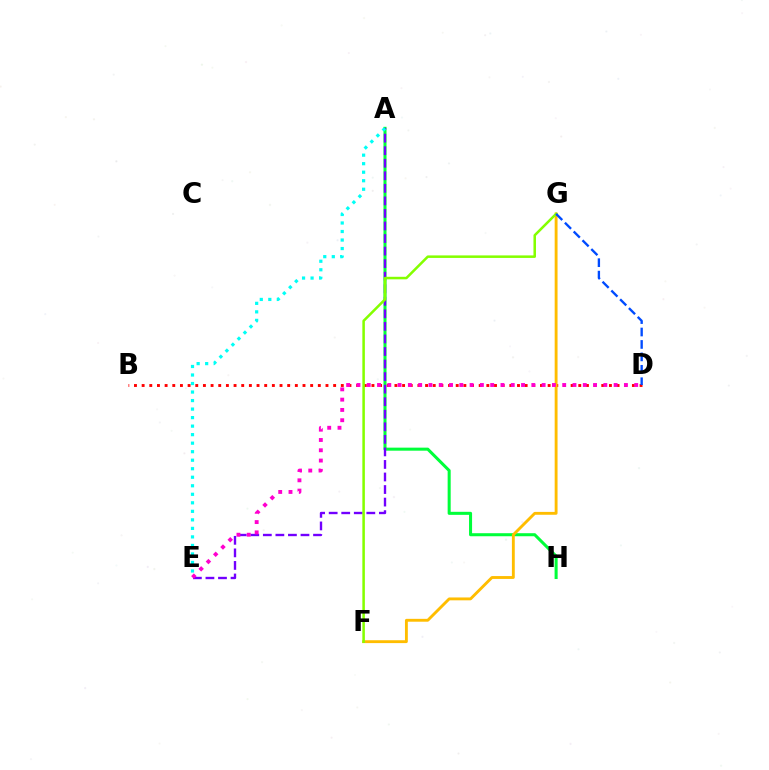{('A', 'H'): [{'color': '#00ff39', 'line_style': 'solid', 'thickness': 2.19}], ('A', 'E'): [{'color': '#7200ff', 'line_style': 'dashed', 'thickness': 1.7}, {'color': '#00fff6', 'line_style': 'dotted', 'thickness': 2.32}], ('B', 'D'): [{'color': '#ff0000', 'line_style': 'dotted', 'thickness': 2.08}], ('F', 'G'): [{'color': '#ffbd00', 'line_style': 'solid', 'thickness': 2.06}, {'color': '#84ff00', 'line_style': 'solid', 'thickness': 1.82}], ('D', 'E'): [{'color': '#ff00cf', 'line_style': 'dotted', 'thickness': 2.8}], ('D', 'G'): [{'color': '#004bff', 'line_style': 'dashed', 'thickness': 1.69}]}